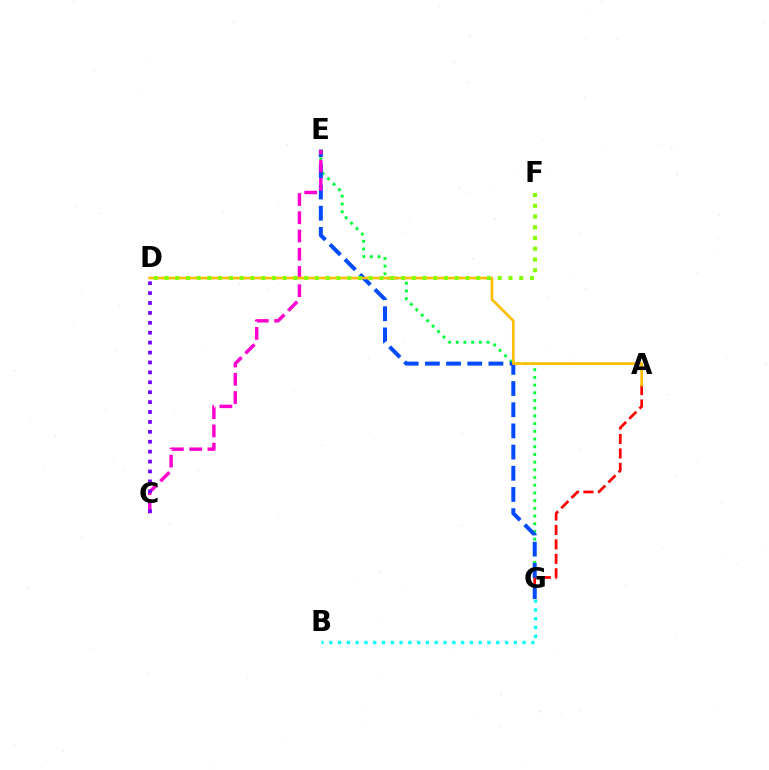{('E', 'G'): [{'color': '#00ff39', 'line_style': 'dotted', 'thickness': 2.09}, {'color': '#004bff', 'line_style': 'dashed', 'thickness': 2.88}], ('A', 'G'): [{'color': '#ff0000', 'line_style': 'dashed', 'thickness': 1.96}], ('C', 'E'): [{'color': '#ff00cf', 'line_style': 'dashed', 'thickness': 2.48}], ('A', 'D'): [{'color': '#ffbd00', 'line_style': 'solid', 'thickness': 1.92}], ('D', 'F'): [{'color': '#84ff00', 'line_style': 'dotted', 'thickness': 2.92}], ('C', 'D'): [{'color': '#7200ff', 'line_style': 'dotted', 'thickness': 2.69}], ('B', 'G'): [{'color': '#00fff6', 'line_style': 'dotted', 'thickness': 2.39}]}